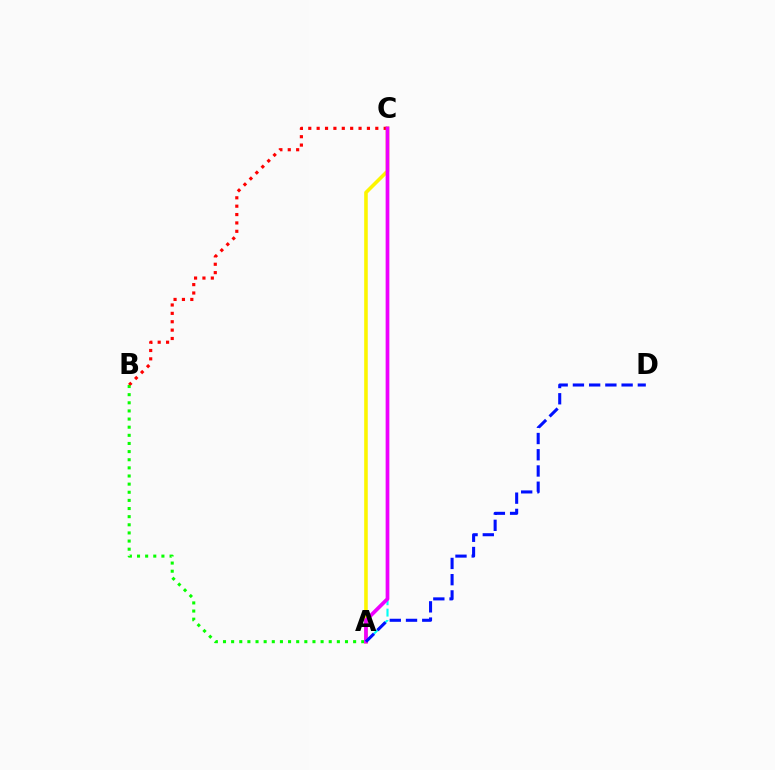{('A', 'C'): [{'color': '#fcf500', 'line_style': 'solid', 'thickness': 2.58}, {'color': '#00fff6', 'line_style': 'dashed', 'thickness': 1.54}, {'color': '#ee00ff', 'line_style': 'solid', 'thickness': 2.68}], ('B', 'C'): [{'color': '#ff0000', 'line_style': 'dotted', 'thickness': 2.28}], ('A', 'B'): [{'color': '#08ff00', 'line_style': 'dotted', 'thickness': 2.21}], ('A', 'D'): [{'color': '#0010ff', 'line_style': 'dashed', 'thickness': 2.21}]}